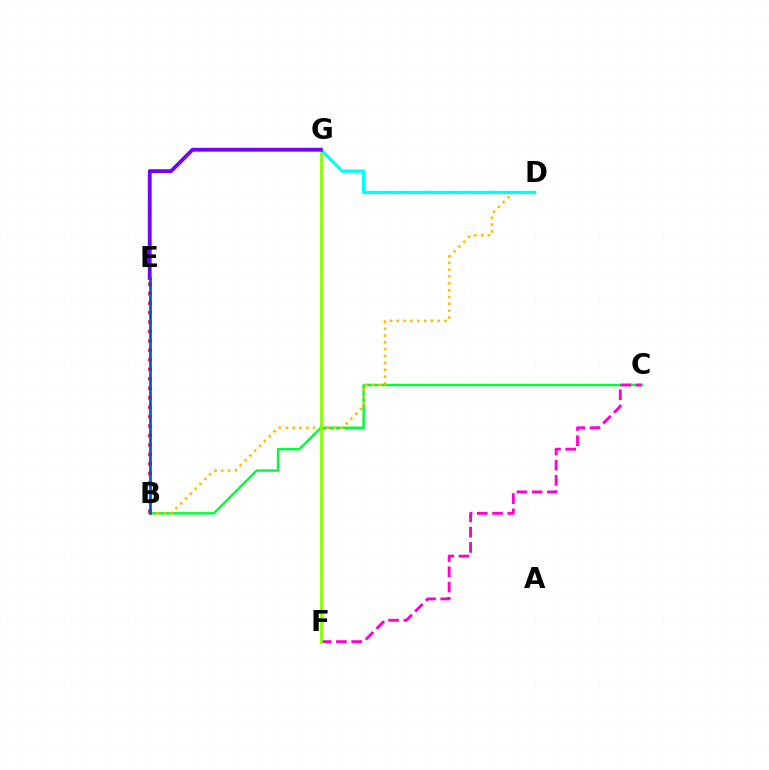{('B', 'C'): [{'color': '#00ff39', 'line_style': 'solid', 'thickness': 1.77}], ('C', 'F'): [{'color': '#ff00cf', 'line_style': 'dashed', 'thickness': 2.07}], ('B', 'D'): [{'color': '#ffbd00', 'line_style': 'dotted', 'thickness': 1.86}], ('F', 'G'): [{'color': '#84ff00', 'line_style': 'solid', 'thickness': 1.97}], ('D', 'G'): [{'color': '#00fff6', 'line_style': 'solid', 'thickness': 2.36}], ('E', 'G'): [{'color': '#7200ff', 'line_style': 'solid', 'thickness': 2.73}], ('B', 'E'): [{'color': '#ff0000', 'line_style': 'dotted', 'thickness': 2.57}, {'color': '#004bff', 'line_style': 'solid', 'thickness': 1.93}]}